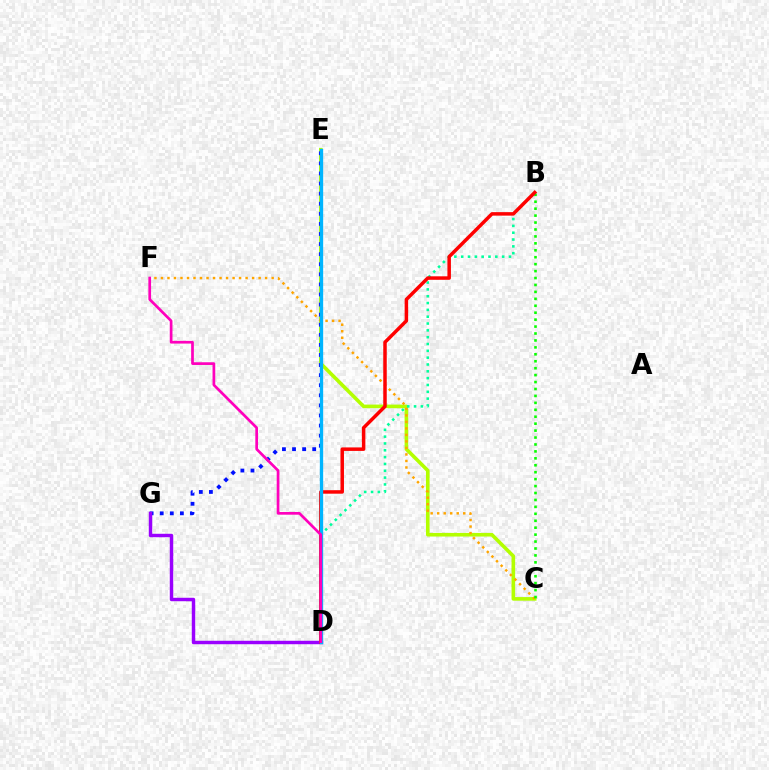{('C', 'E'): [{'color': '#b3ff00', 'line_style': 'solid', 'thickness': 2.6}], ('C', 'F'): [{'color': '#ffa500', 'line_style': 'dotted', 'thickness': 1.77}], ('E', 'G'): [{'color': '#0010ff', 'line_style': 'dotted', 'thickness': 2.74}], ('D', 'G'): [{'color': '#9b00ff', 'line_style': 'solid', 'thickness': 2.47}], ('B', 'C'): [{'color': '#08ff00', 'line_style': 'dotted', 'thickness': 1.88}], ('B', 'D'): [{'color': '#00ff9d', 'line_style': 'dotted', 'thickness': 1.85}, {'color': '#ff0000', 'line_style': 'solid', 'thickness': 2.52}], ('D', 'E'): [{'color': '#00b5ff', 'line_style': 'solid', 'thickness': 2.39}], ('D', 'F'): [{'color': '#ff00bd', 'line_style': 'solid', 'thickness': 1.95}]}